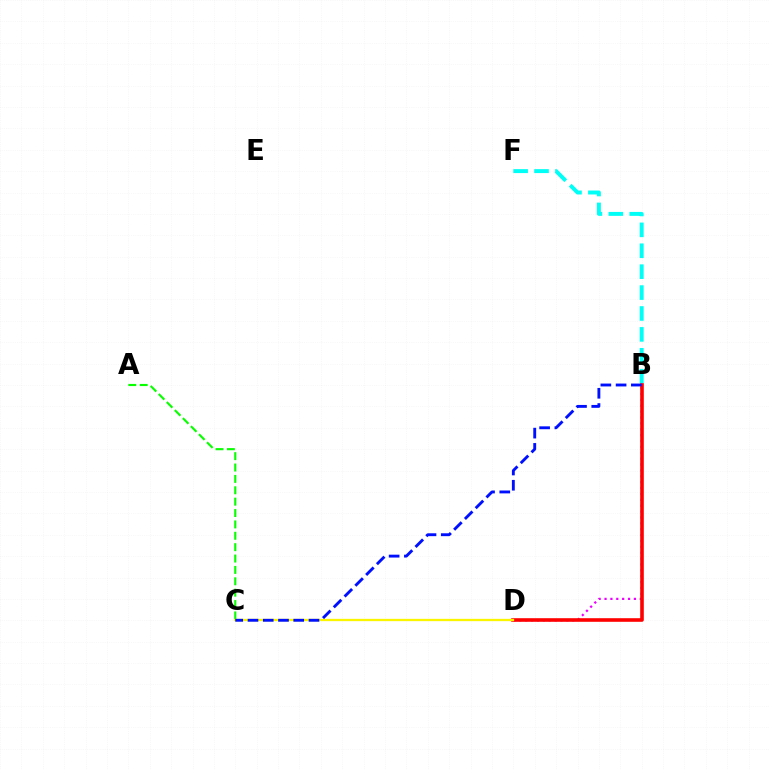{('B', 'F'): [{'color': '#00fff6', 'line_style': 'dashed', 'thickness': 2.84}], ('B', 'D'): [{'color': '#ee00ff', 'line_style': 'dotted', 'thickness': 1.6}, {'color': '#ff0000', 'line_style': 'solid', 'thickness': 2.59}], ('A', 'C'): [{'color': '#08ff00', 'line_style': 'dashed', 'thickness': 1.55}], ('C', 'D'): [{'color': '#fcf500', 'line_style': 'solid', 'thickness': 1.65}], ('B', 'C'): [{'color': '#0010ff', 'line_style': 'dashed', 'thickness': 2.07}]}